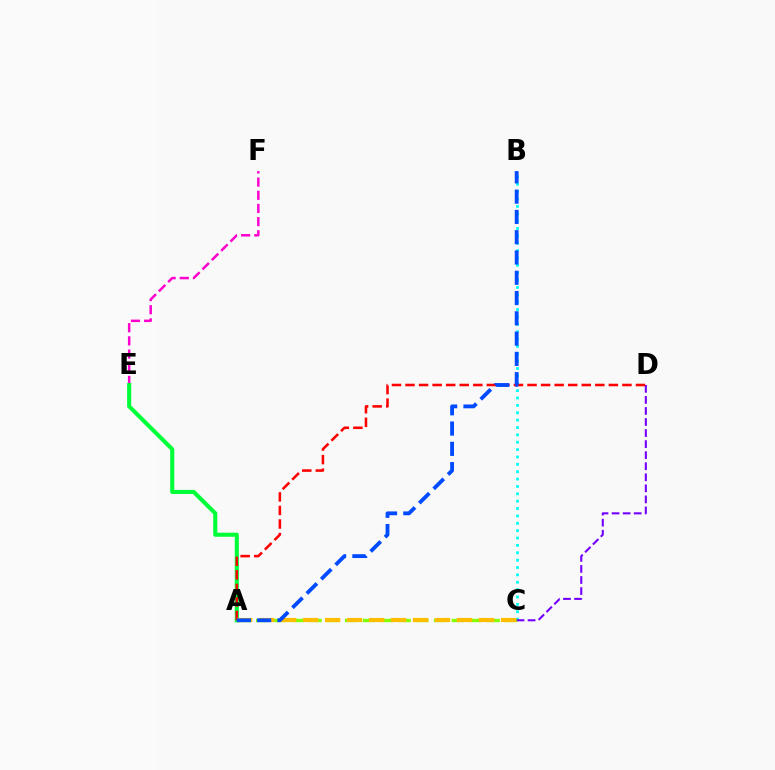{('B', 'C'): [{'color': '#00fff6', 'line_style': 'dotted', 'thickness': 2.0}], ('A', 'C'): [{'color': '#84ff00', 'line_style': 'dashed', 'thickness': 2.42}, {'color': '#ffbd00', 'line_style': 'dashed', 'thickness': 2.99}], ('E', 'F'): [{'color': '#ff00cf', 'line_style': 'dashed', 'thickness': 1.79}], ('A', 'E'): [{'color': '#00ff39', 'line_style': 'solid', 'thickness': 2.94}], ('C', 'D'): [{'color': '#7200ff', 'line_style': 'dashed', 'thickness': 1.5}], ('A', 'D'): [{'color': '#ff0000', 'line_style': 'dashed', 'thickness': 1.84}], ('A', 'B'): [{'color': '#004bff', 'line_style': 'dashed', 'thickness': 2.76}]}